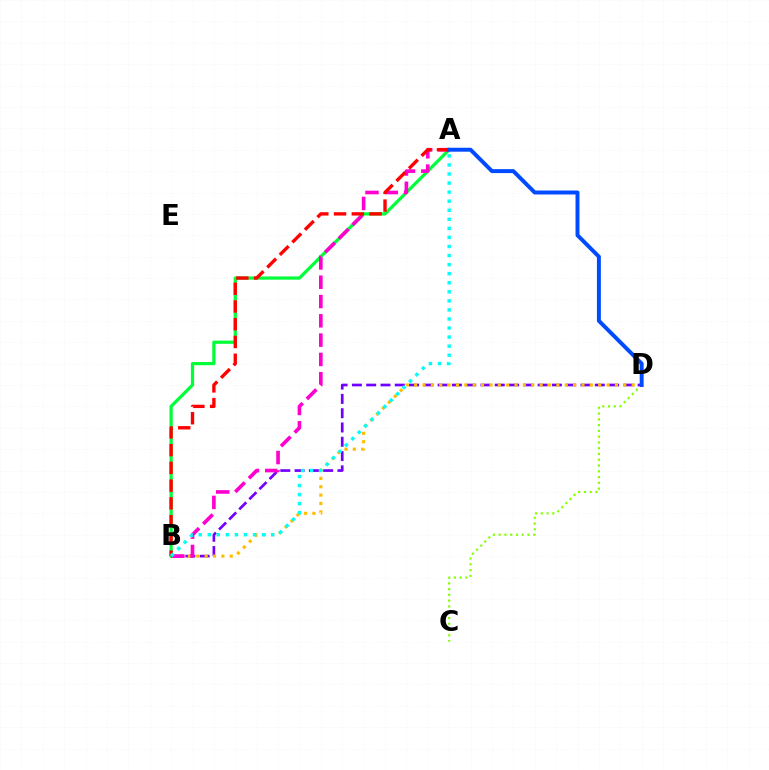{('C', 'D'): [{'color': '#84ff00', 'line_style': 'dotted', 'thickness': 1.57}], ('B', 'D'): [{'color': '#7200ff', 'line_style': 'dashed', 'thickness': 1.94}, {'color': '#ffbd00', 'line_style': 'dotted', 'thickness': 2.27}], ('A', 'B'): [{'color': '#00ff39', 'line_style': 'solid', 'thickness': 2.32}, {'color': '#ff00cf', 'line_style': 'dashed', 'thickness': 2.62}, {'color': '#ff0000', 'line_style': 'dashed', 'thickness': 2.41}, {'color': '#00fff6', 'line_style': 'dotted', 'thickness': 2.46}], ('A', 'D'): [{'color': '#004bff', 'line_style': 'solid', 'thickness': 2.84}]}